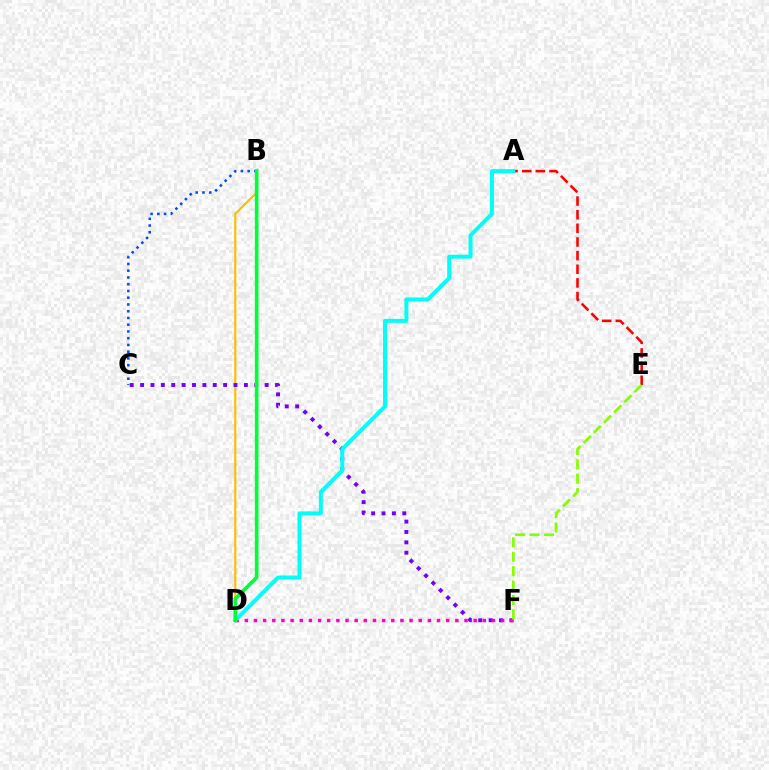{('B', 'D'): [{'color': '#ffbd00', 'line_style': 'solid', 'thickness': 1.55}, {'color': '#00ff39', 'line_style': 'solid', 'thickness': 2.64}], ('C', 'F'): [{'color': '#7200ff', 'line_style': 'dotted', 'thickness': 2.82}], ('A', 'E'): [{'color': '#ff0000', 'line_style': 'dashed', 'thickness': 1.85}], ('D', 'F'): [{'color': '#ff00cf', 'line_style': 'dotted', 'thickness': 2.49}], ('E', 'F'): [{'color': '#84ff00', 'line_style': 'dashed', 'thickness': 1.96}], ('B', 'C'): [{'color': '#004bff', 'line_style': 'dotted', 'thickness': 1.83}], ('A', 'D'): [{'color': '#00fff6', 'line_style': 'solid', 'thickness': 2.85}]}